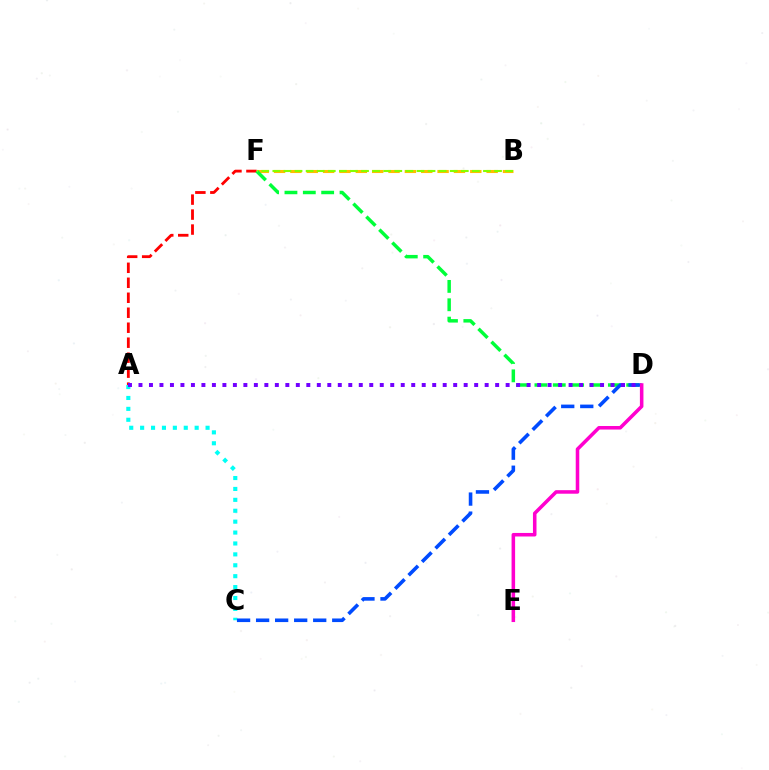{('A', 'C'): [{'color': '#00fff6', 'line_style': 'dotted', 'thickness': 2.96}], ('B', 'F'): [{'color': '#ffbd00', 'line_style': 'dashed', 'thickness': 2.22}, {'color': '#84ff00', 'line_style': 'dashed', 'thickness': 1.51}], ('A', 'F'): [{'color': '#ff0000', 'line_style': 'dashed', 'thickness': 2.03}], ('D', 'F'): [{'color': '#00ff39', 'line_style': 'dashed', 'thickness': 2.49}], ('C', 'D'): [{'color': '#004bff', 'line_style': 'dashed', 'thickness': 2.59}], ('D', 'E'): [{'color': '#ff00cf', 'line_style': 'solid', 'thickness': 2.55}], ('A', 'D'): [{'color': '#7200ff', 'line_style': 'dotted', 'thickness': 2.85}]}